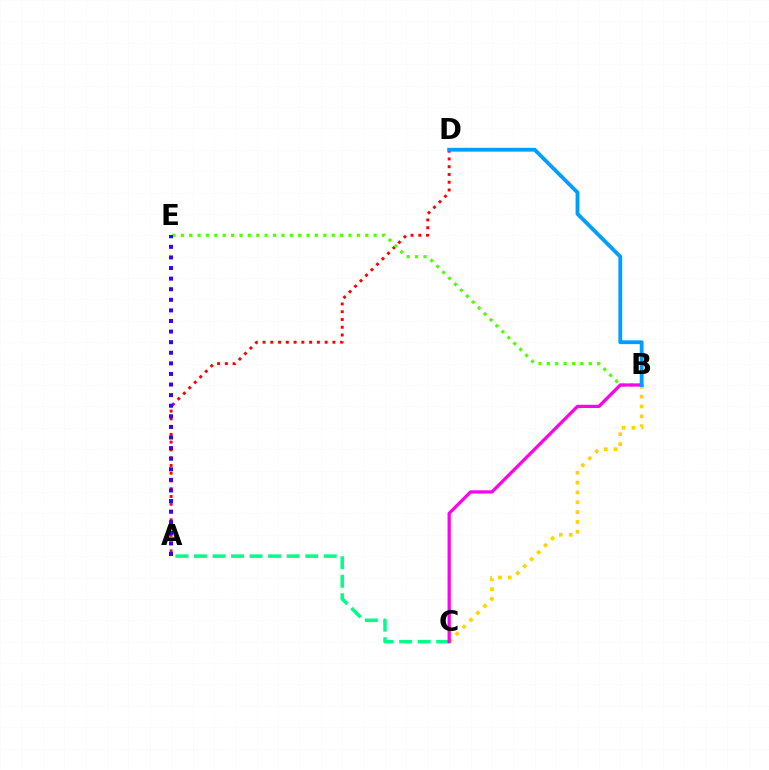{('A', 'D'): [{'color': '#ff0000', 'line_style': 'dotted', 'thickness': 2.11}], ('B', 'E'): [{'color': '#4fff00', 'line_style': 'dotted', 'thickness': 2.28}], ('A', 'C'): [{'color': '#00ff86', 'line_style': 'dashed', 'thickness': 2.52}], ('B', 'C'): [{'color': '#ffd500', 'line_style': 'dotted', 'thickness': 2.67}, {'color': '#ff00ed', 'line_style': 'solid', 'thickness': 2.33}], ('A', 'E'): [{'color': '#3700ff', 'line_style': 'dotted', 'thickness': 2.88}], ('B', 'D'): [{'color': '#009eff', 'line_style': 'solid', 'thickness': 2.75}]}